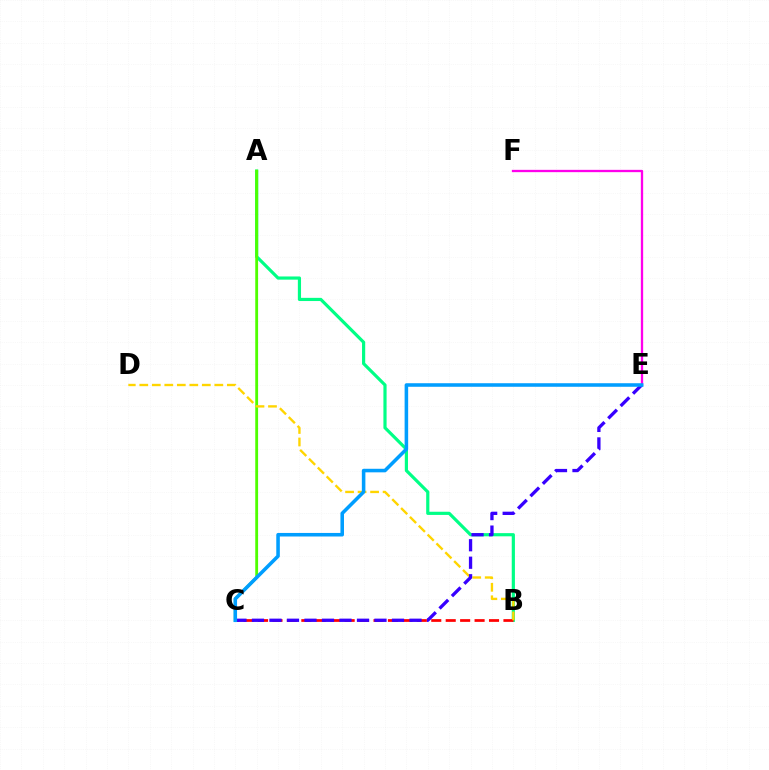{('A', 'B'): [{'color': '#00ff86', 'line_style': 'solid', 'thickness': 2.29}], ('A', 'C'): [{'color': '#4fff00', 'line_style': 'solid', 'thickness': 2.04}], ('B', 'C'): [{'color': '#ff0000', 'line_style': 'dashed', 'thickness': 1.96}], ('B', 'D'): [{'color': '#ffd500', 'line_style': 'dashed', 'thickness': 1.7}], ('E', 'F'): [{'color': '#ff00ed', 'line_style': 'solid', 'thickness': 1.67}], ('C', 'E'): [{'color': '#3700ff', 'line_style': 'dashed', 'thickness': 2.38}, {'color': '#009eff', 'line_style': 'solid', 'thickness': 2.56}]}